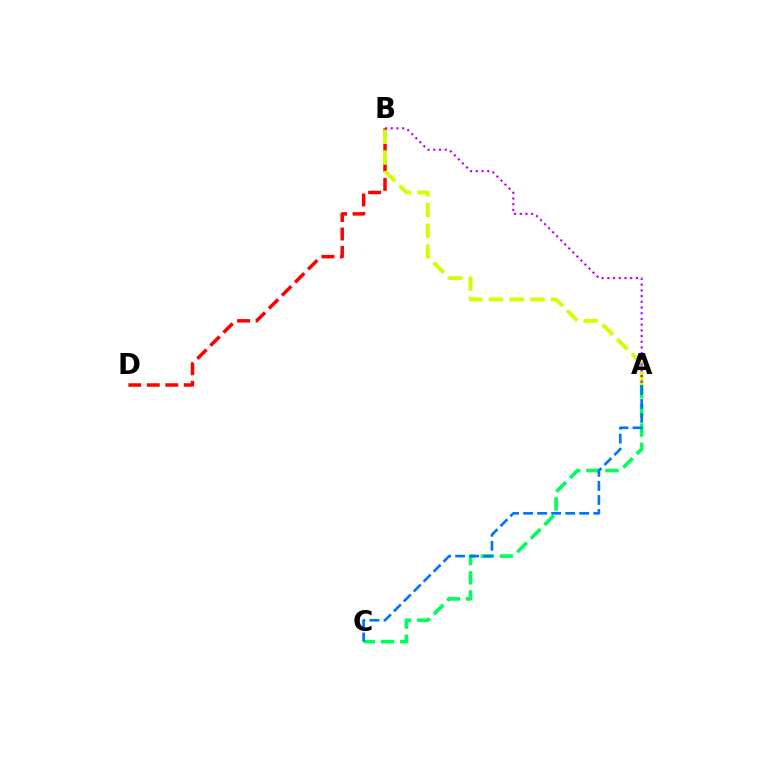{('A', 'C'): [{'color': '#00ff5c', 'line_style': 'dashed', 'thickness': 2.61}, {'color': '#0074ff', 'line_style': 'dashed', 'thickness': 1.91}], ('B', 'D'): [{'color': '#ff0000', 'line_style': 'dashed', 'thickness': 2.51}], ('A', 'B'): [{'color': '#d1ff00', 'line_style': 'dashed', 'thickness': 2.81}, {'color': '#b900ff', 'line_style': 'dotted', 'thickness': 1.55}]}